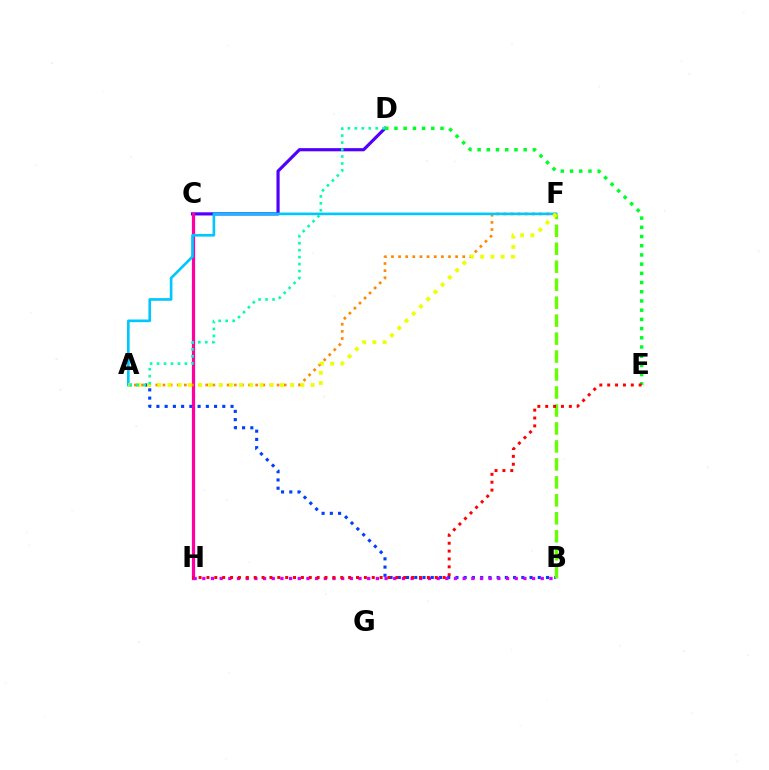{('A', 'B'): [{'color': '#003fff', 'line_style': 'dotted', 'thickness': 2.24}], ('C', 'D'): [{'color': '#4f00ff', 'line_style': 'solid', 'thickness': 2.28}], ('C', 'H'): [{'color': '#ff00a0', 'line_style': 'solid', 'thickness': 2.33}], ('A', 'F'): [{'color': '#ff8800', 'line_style': 'dotted', 'thickness': 1.94}, {'color': '#00c7ff', 'line_style': 'solid', 'thickness': 1.92}, {'color': '#eeff00', 'line_style': 'dotted', 'thickness': 2.78}], ('D', 'E'): [{'color': '#00ff27', 'line_style': 'dotted', 'thickness': 2.5}], ('B', 'H'): [{'color': '#d600ff', 'line_style': 'dotted', 'thickness': 2.36}], ('B', 'F'): [{'color': '#66ff00', 'line_style': 'dashed', 'thickness': 2.44}], ('E', 'H'): [{'color': '#ff0000', 'line_style': 'dotted', 'thickness': 2.14}], ('A', 'D'): [{'color': '#00ffaf', 'line_style': 'dotted', 'thickness': 1.89}]}